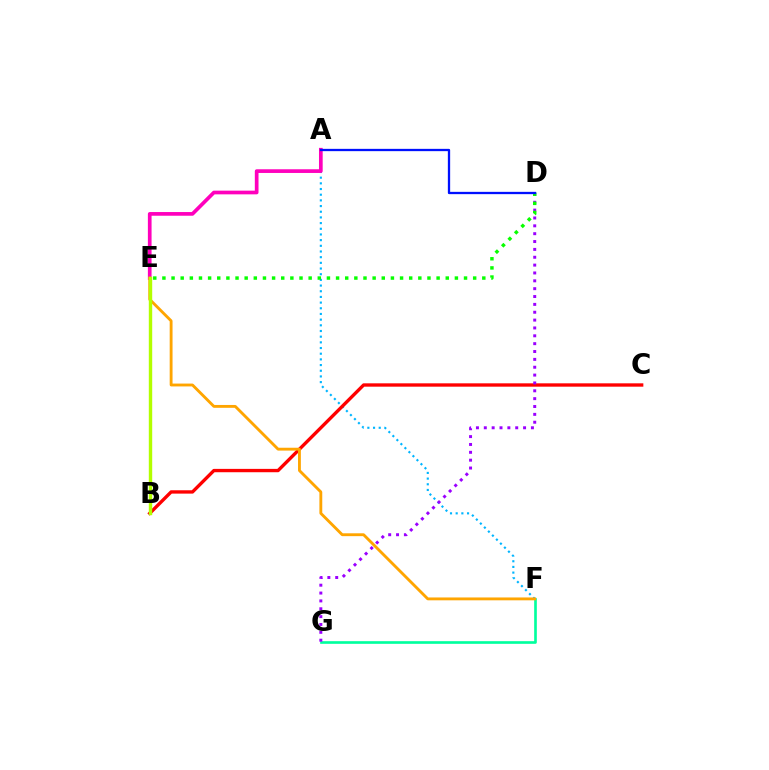{('A', 'F'): [{'color': '#00b5ff', 'line_style': 'dotted', 'thickness': 1.54}], ('F', 'G'): [{'color': '#00ff9d', 'line_style': 'solid', 'thickness': 1.9}], ('B', 'C'): [{'color': '#ff0000', 'line_style': 'solid', 'thickness': 2.41}], ('D', 'G'): [{'color': '#9b00ff', 'line_style': 'dotted', 'thickness': 2.13}], ('A', 'E'): [{'color': '#ff00bd', 'line_style': 'solid', 'thickness': 2.66}], ('E', 'F'): [{'color': '#ffa500', 'line_style': 'solid', 'thickness': 2.06}], ('B', 'E'): [{'color': '#b3ff00', 'line_style': 'solid', 'thickness': 2.45}], ('D', 'E'): [{'color': '#08ff00', 'line_style': 'dotted', 'thickness': 2.48}], ('A', 'D'): [{'color': '#0010ff', 'line_style': 'solid', 'thickness': 1.65}]}